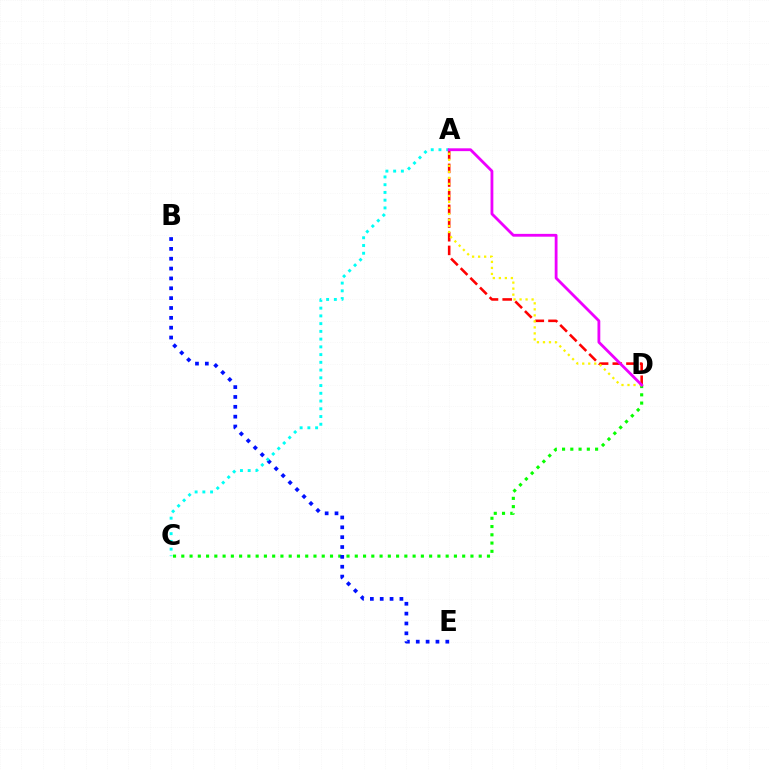{('C', 'D'): [{'color': '#08ff00', 'line_style': 'dotted', 'thickness': 2.24}], ('B', 'E'): [{'color': '#0010ff', 'line_style': 'dotted', 'thickness': 2.68}], ('A', 'D'): [{'color': '#ff0000', 'line_style': 'dashed', 'thickness': 1.86}, {'color': '#fcf500', 'line_style': 'dotted', 'thickness': 1.63}, {'color': '#ee00ff', 'line_style': 'solid', 'thickness': 2.02}], ('A', 'C'): [{'color': '#00fff6', 'line_style': 'dotted', 'thickness': 2.1}]}